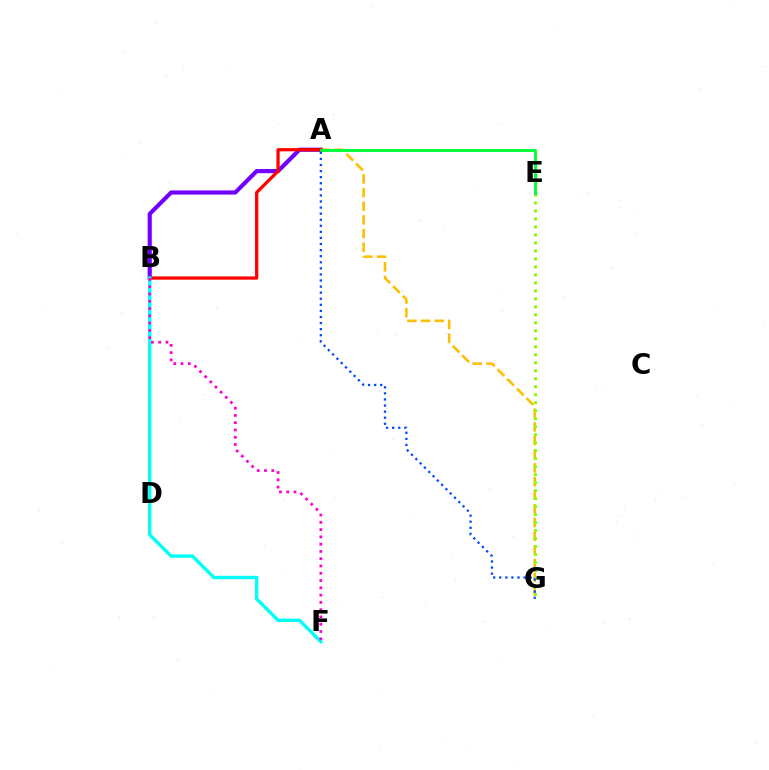{('A', 'B'): [{'color': '#7200ff', 'line_style': 'solid', 'thickness': 2.99}, {'color': '#ff0000', 'line_style': 'solid', 'thickness': 2.34}], ('A', 'G'): [{'color': '#ffbd00', 'line_style': 'dashed', 'thickness': 1.86}, {'color': '#004bff', 'line_style': 'dotted', 'thickness': 1.65}], ('E', 'G'): [{'color': '#84ff00', 'line_style': 'dotted', 'thickness': 2.17}], ('B', 'F'): [{'color': '#00fff6', 'line_style': 'solid', 'thickness': 2.43}, {'color': '#ff00cf', 'line_style': 'dotted', 'thickness': 1.98}], ('A', 'E'): [{'color': '#00ff39', 'line_style': 'solid', 'thickness': 2.1}]}